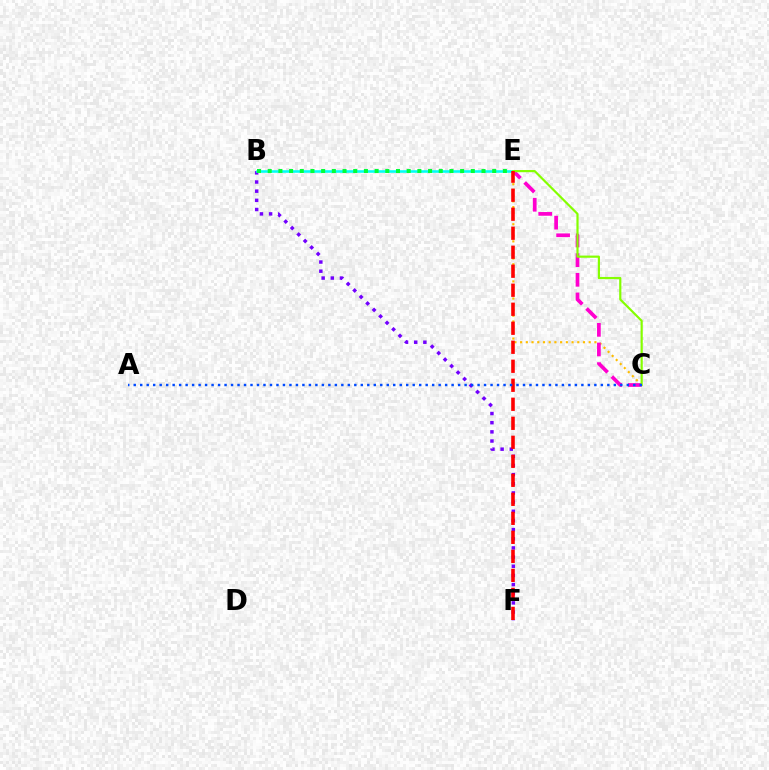{('B', 'F'): [{'color': '#7200ff', 'line_style': 'dotted', 'thickness': 2.49}], ('B', 'E'): [{'color': '#00fff6', 'line_style': 'solid', 'thickness': 1.85}, {'color': '#00ff39', 'line_style': 'dotted', 'thickness': 2.9}], ('C', 'E'): [{'color': '#ffbd00', 'line_style': 'dotted', 'thickness': 1.55}, {'color': '#ff00cf', 'line_style': 'dashed', 'thickness': 2.67}, {'color': '#84ff00', 'line_style': 'solid', 'thickness': 1.57}], ('E', 'F'): [{'color': '#ff0000', 'line_style': 'dashed', 'thickness': 2.58}], ('A', 'C'): [{'color': '#004bff', 'line_style': 'dotted', 'thickness': 1.76}]}